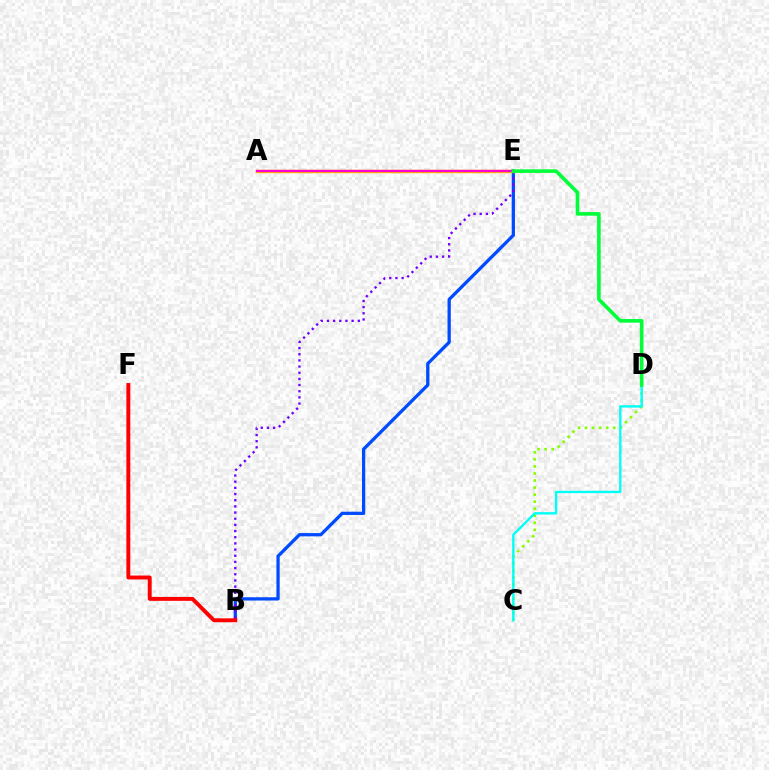{('B', 'E'): [{'color': '#004bff', 'line_style': 'solid', 'thickness': 2.35}, {'color': '#7200ff', 'line_style': 'dotted', 'thickness': 1.68}], ('A', 'E'): [{'color': '#ffbd00', 'line_style': 'solid', 'thickness': 2.48}, {'color': '#ff00cf', 'line_style': 'solid', 'thickness': 1.67}], ('C', 'D'): [{'color': '#84ff00', 'line_style': 'dotted', 'thickness': 1.91}, {'color': '#00fff6', 'line_style': 'solid', 'thickness': 1.71}], ('B', 'F'): [{'color': '#ff0000', 'line_style': 'solid', 'thickness': 2.82}], ('D', 'E'): [{'color': '#00ff39', 'line_style': 'solid', 'thickness': 2.6}]}